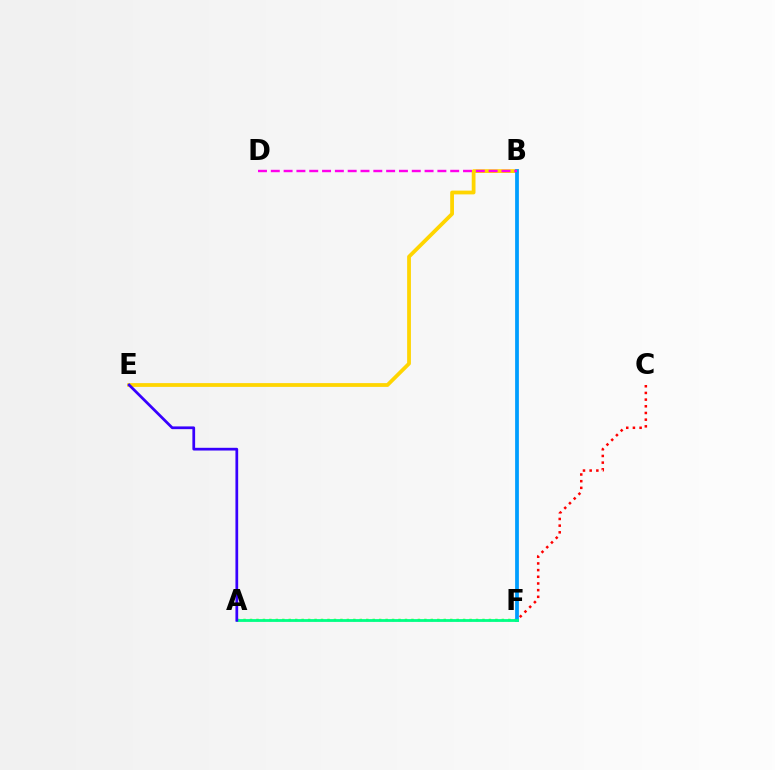{('A', 'F'): [{'color': '#4fff00', 'line_style': 'dotted', 'thickness': 1.75}, {'color': '#00ff86', 'line_style': 'solid', 'thickness': 2.02}], ('B', 'E'): [{'color': '#ffd500', 'line_style': 'solid', 'thickness': 2.72}], ('B', 'F'): [{'color': '#009eff', 'line_style': 'solid', 'thickness': 2.71}], ('C', 'F'): [{'color': '#ff0000', 'line_style': 'dotted', 'thickness': 1.81}], ('B', 'D'): [{'color': '#ff00ed', 'line_style': 'dashed', 'thickness': 1.74}], ('A', 'E'): [{'color': '#3700ff', 'line_style': 'solid', 'thickness': 1.97}]}